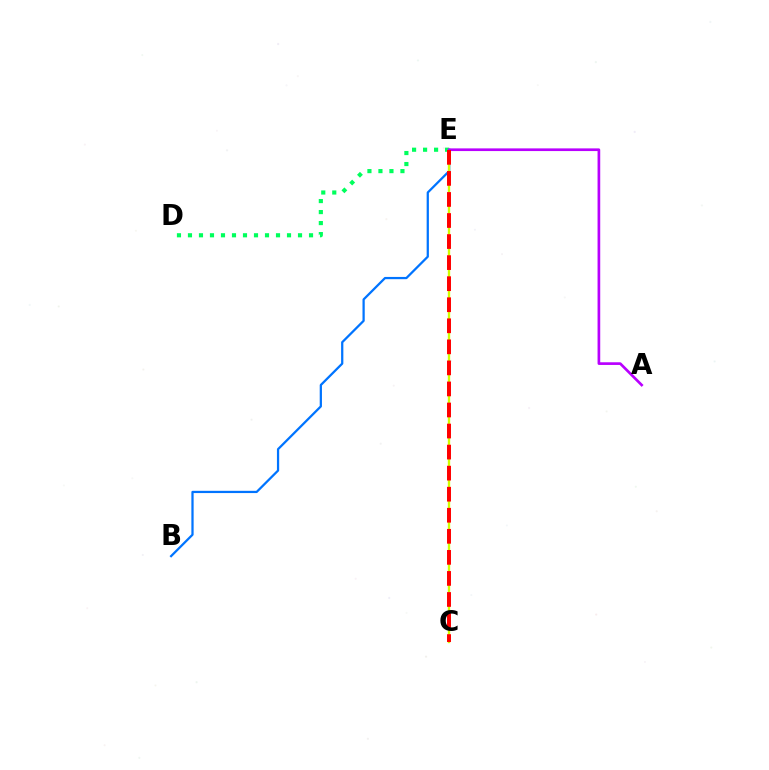{('B', 'E'): [{'color': '#0074ff', 'line_style': 'solid', 'thickness': 1.62}], ('D', 'E'): [{'color': '#00ff5c', 'line_style': 'dotted', 'thickness': 2.99}], ('C', 'E'): [{'color': '#d1ff00', 'line_style': 'solid', 'thickness': 1.69}, {'color': '#ff0000', 'line_style': 'dashed', 'thickness': 2.86}], ('A', 'E'): [{'color': '#b900ff', 'line_style': 'solid', 'thickness': 1.93}]}